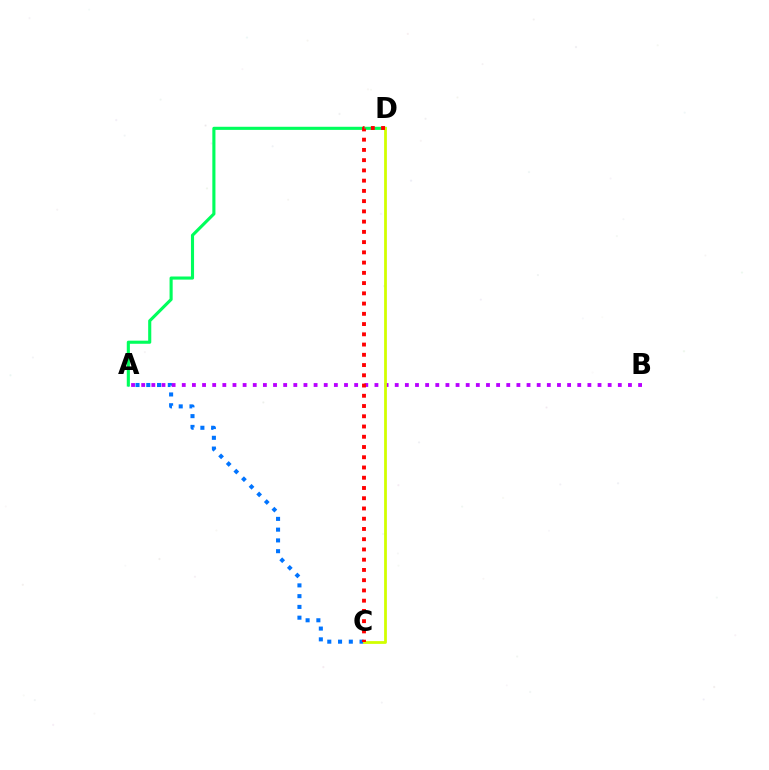{('A', 'C'): [{'color': '#0074ff', 'line_style': 'dotted', 'thickness': 2.92}], ('A', 'B'): [{'color': '#b900ff', 'line_style': 'dotted', 'thickness': 2.76}], ('A', 'D'): [{'color': '#00ff5c', 'line_style': 'solid', 'thickness': 2.24}], ('C', 'D'): [{'color': '#d1ff00', 'line_style': 'solid', 'thickness': 2.0}, {'color': '#ff0000', 'line_style': 'dotted', 'thickness': 2.78}]}